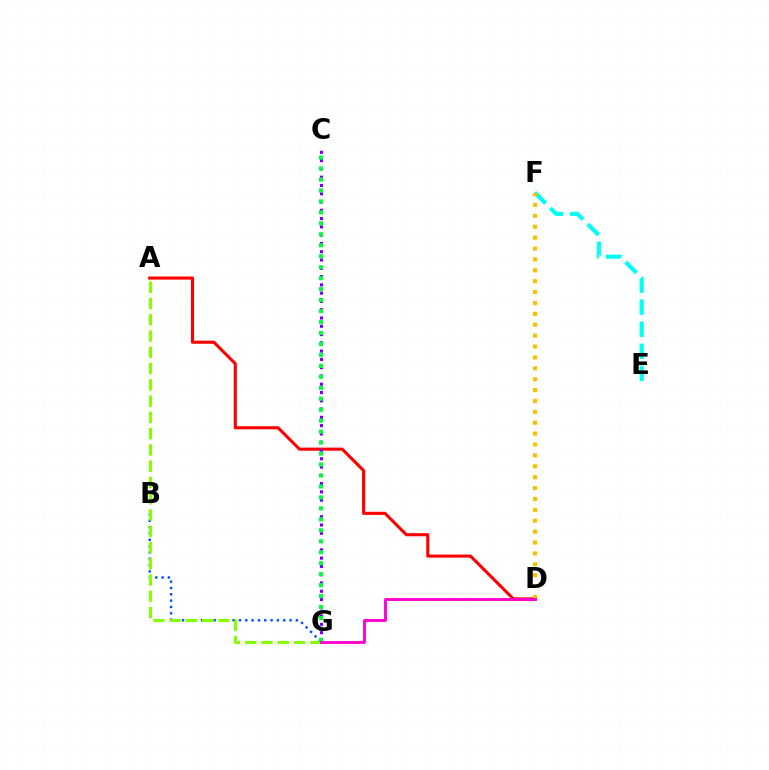{('E', 'F'): [{'color': '#00fff6', 'line_style': 'dashed', 'thickness': 3.0}], ('A', 'D'): [{'color': '#ff0000', 'line_style': 'solid', 'thickness': 2.23}], ('D', 'F'): [{'color': '#ffbd00', 'line_style': 'dotted', 'thickness': 2.96}], ('B', 'G'): [{'color': '#004bff', 'line_style': 'dotted', 'thickness': 1.72}], ('C', 'G'): [{'color': '#7200ff', 'line_style': 'dotted', 'thickness': 2.25}, {'color': '#00ff39', 'line_style': 'dotted', 'thickness': 2.98}], ('A', 'G'): [{'color': '#84ff00', 'line_style': 'dashed', 'thickness': 2.21}], ('D', 'G'): [{'color': '#ff00cf', 'line_style': 'solid', 'thickness': 2.07}]}